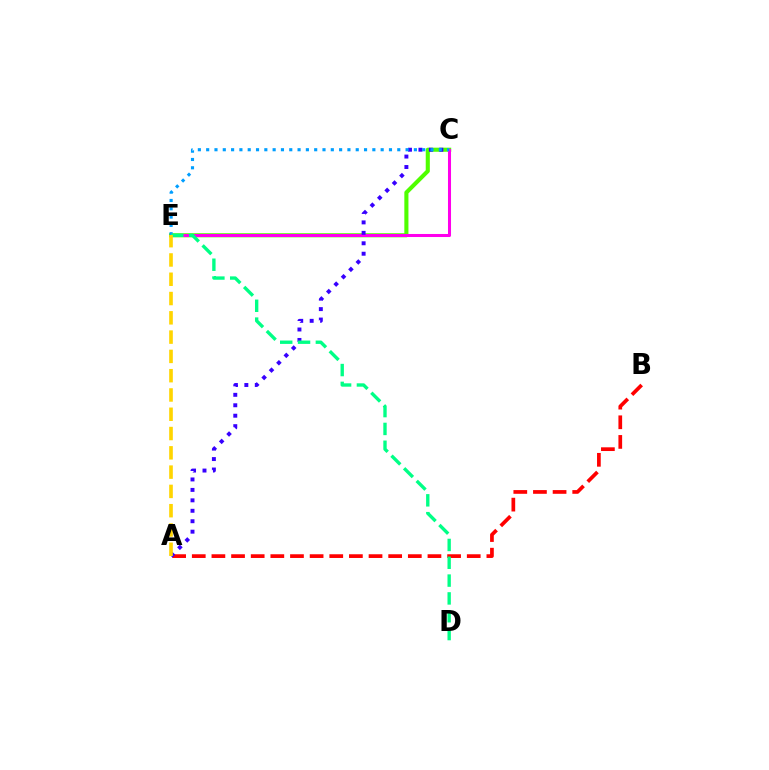{('A', 'B'): [{'color': '#ff0000', 'line_style': 'dashed', 'thickness': 2.67}], ('C', 'E'): [{'color': '#4fff00', 'line_style': 'solid', 'thickness': 2.95}, {'color': '#ff00ed', 'line_style': 'solid', 'thickness': 2.19}, {'color': '#009eff', 'line_style': 'dotted', 'thickness': 2.26}], ('A', 'C'): [{'color': '#3700ff', 'line_style': 'dotted', 'thickness': 2.84}], ('D', 'E'): [{'color': '#00ff86', 'line_style': 'dashed', 'thickness': 2.42}], ('A', 'E'): [{'color': '#ffd500', 'line_style': 'dashed', 'thickness': 2.62}]}